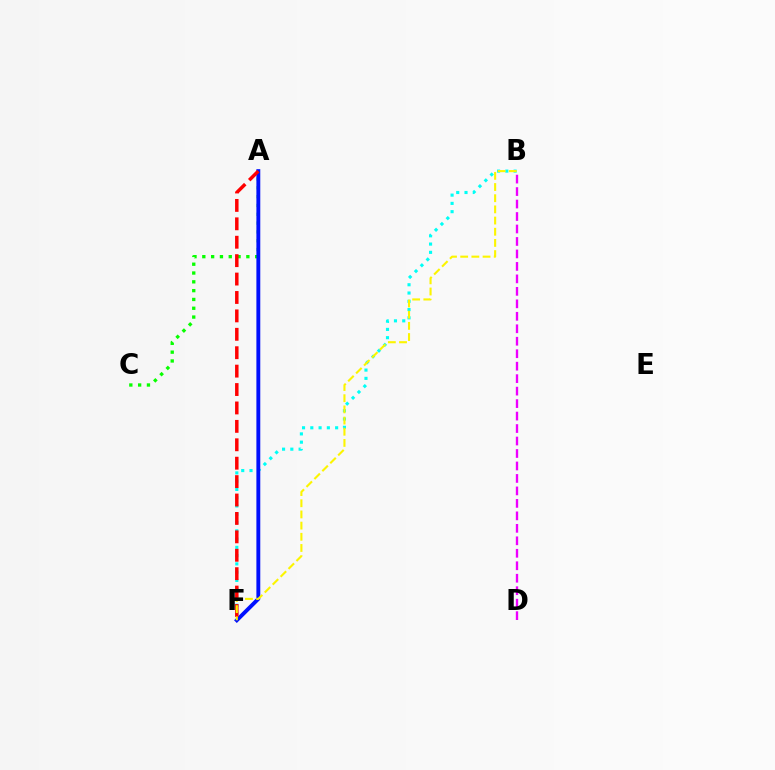{('B', 'F'): [{'color': '#00fff6', 'line_style': 'dotted', 'thickness': 2.25}, {'color': '#fcf500', 'line_style': 'dashed', 'thickness': 1.52}], ('A', 'C'): [{'color': '#08ff00', 'line_style': 'dotted', 'thickness': 2.39}], ('A', 'F'): [{'color': '#0010ff', 'line_style': 'solid', 'thickness': 2.79}, {'color': '#ff0000', 'line_style': 'dashed', 'thickness': 2.5}], ('B', 'D'): [{'color': '#ee00ff', 'line_style': 'dashed', 'thickness': 1.69}]}